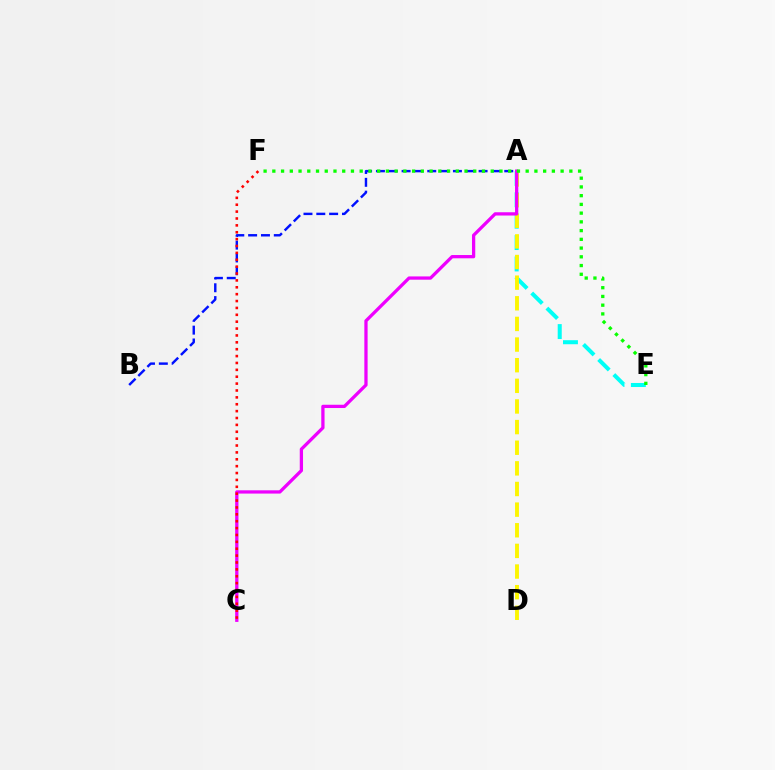{('A', 'E'): [{'color': '#00fff6', 'line_style': 'dashed', 'thickness': 2.91}], ('A', 'D'): [{'color': '#fcf500', 'line_style': 'dashed', 'thickness': 2.8}], ('A', 'C'): [{'color': '#ee00ff', 'line_style': 'solid', 'thickness': 2.35}], ('A', 'B'): [{'color': '#0010ff', 'line_style': 'dashed', 'thickness': 1.74}], ('C', 'F'): [{'color': '#ff0000', 'line_style': 'dotted', 'thickness': 1.87}], ('E', 'F'): [{'color': '#08ff00', 'line_style': 'dotted', 'thickness': 2.37}]}